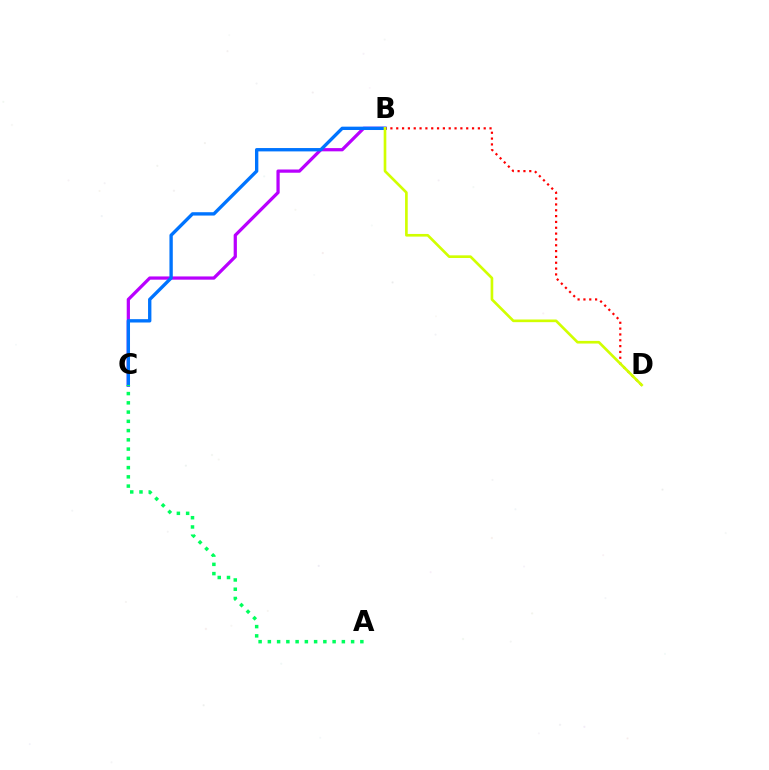{('B', 'C'): [{'color': '#b900ff', 'line_style': 'solid', 'thickness': 2.33}, {'color': '#0074ff', 'line_style': 'solid', 'thickness': 2.41}], ('B', 'D'): [{'color': '#ff0000', 'line_style': 'dotted', 'thickness': 1.58}, {'color': '#d1ff00', 'line_style': 'solid', 'thickness': 1.91}], ('A', 'C'): [{'color': '#00ff5c', 'line_style': 'dotted', 'thickness': 2.51}]}